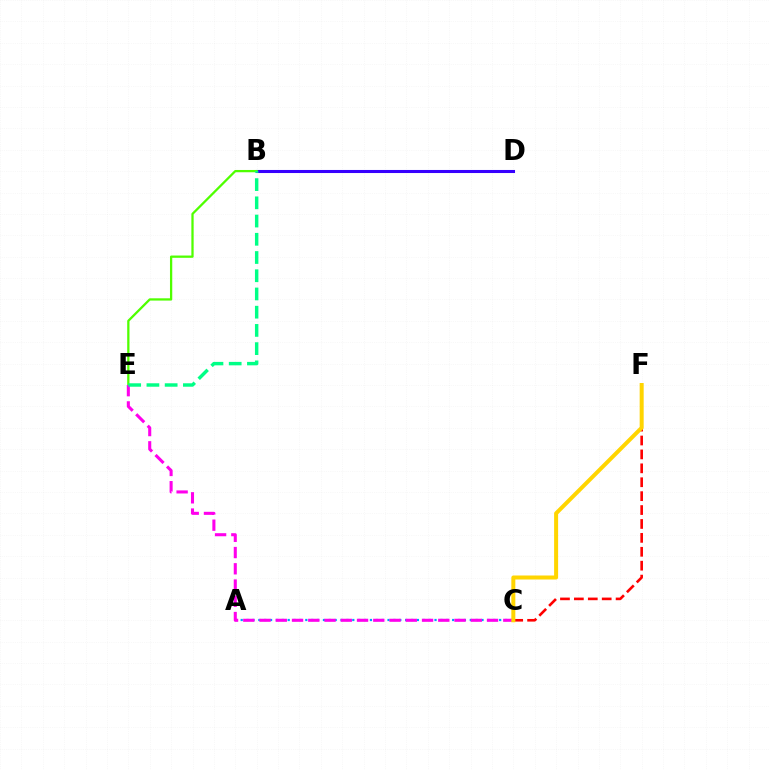{('B', 'D'): [{'color': '#3700ff', 'line_style': 'solid', 'thickness': 2.21}], ('B', 'E'): [{'color': '#4fff00', 'line_style': 'solid', 'thickness': 1.64}, {'color': '#00ff86', 'line_style': 'dashed', 'thickness': 2.48}], ('C', 'F'): [{'color': '#ff0000', 'line_style': 'dashed', 'thickness': 1.89}, {'color': '#ffd500', 'line_style': 'solid', 'thickness': 2.88}], ('A', 'C'): [{'color': '#009eff', 'line_style': 'dotted', 'thickness': 1.6}], ('C', 'E'): [{'color': '#ff00ed', 'line_style': 'dashed', 'thickness': 2.21}]}